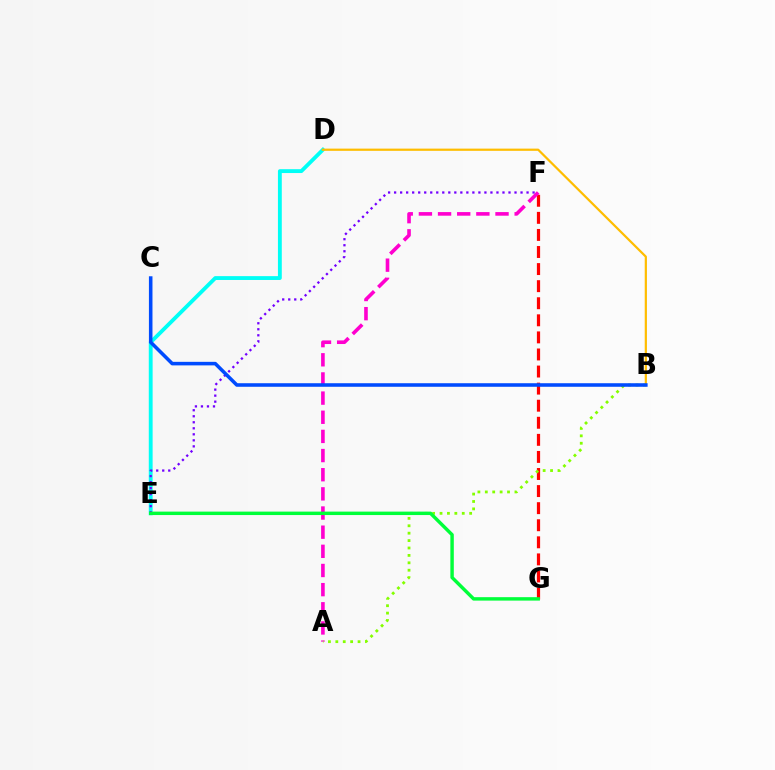{('D', 'E'): [{'color': '#00fff6', 'line_style': 'solid', 'thickness': 2.77}], ('F', 'G'): [{'color': '#ff0000', 'line_style': 'dashed', 'thickness': 2.32}], ('A', 'F'): [{'color': '#ff00cf', 'line_style': 'dashed', 'thickness': 2.6}], ('E', 'F'): [{'color': '#7200ff', 'line_style': 'dotted', 'thickness': 1.64}], ('B', 'D'): [{'color': '#ffbd00', 'line_style': 'solid', 'thickness': 1.6}], ('A', 'B'): [{'color': '#84ff00', 'line_style': 'dotted', 'thickness': 2.01}], ('E', 'G'): [{'color': '#00ff39', 'line_style': 'solid', 'thickness': 2.47}], ('B', 'C'): [{'color': '#004bff', 'line_style': 'solid', 'thickness': 2.56}]}